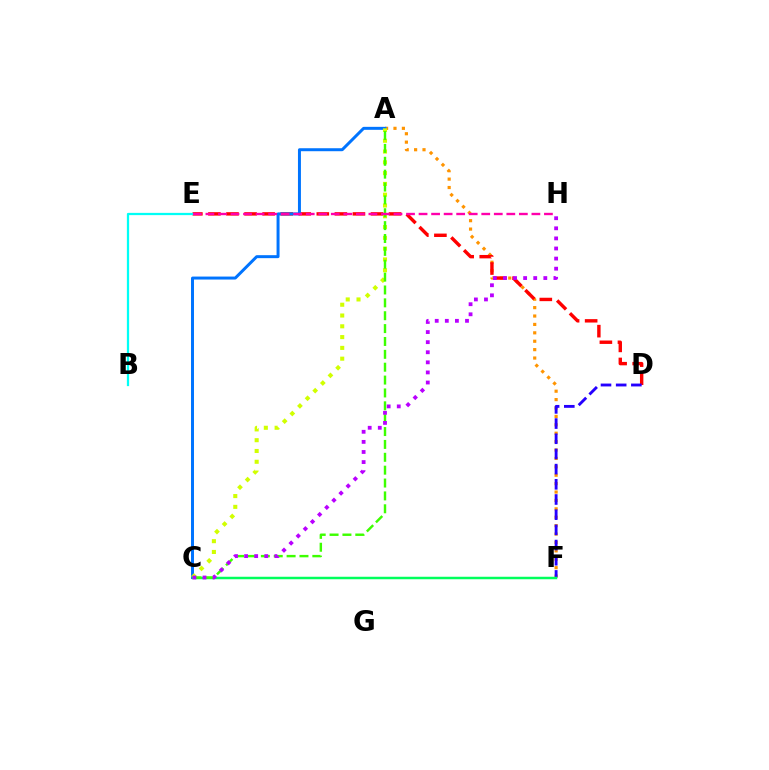{('A', 'F'): [{'color': '#ff9400', 'line_style': 'dotted', 'thickness': 2.28}], ('D', 'E'): [{'color': '#ff0000', 'line_style': 'dashed', 'thickness': 2.45}], ('A', 'C'): [{'color': '#0074ff', 'line_style': 'solid', 'thickness': 2.14}, {'color': '#d1ff00', 'line_style': 'dotted', 'thickness': 2.93}, {'color': '#3dff00', 'line_style': 'dashed', 'thickness': 1.75}], ('B', 'E'): [{'color': '#00fff6', 'line_style': 'solid', 'thickness': 1.62}], ('D', 'F'): [{'color': '#2500ff', 'line_style': 'dashed', 'thickness': 2.06}], ('C', 'F'): [{'color': '#00ff5c', 'line_style': 'solid', 'thickness': 1.79}], ('C', 'H'): [{'color': '#b900ff', 'line_style': 'dotted', 'thickness': 2.74}], ('E', 'H'): [{'color': '#ff00ac', 'line_style': 'dashed', 'thickness': 1.7}]}